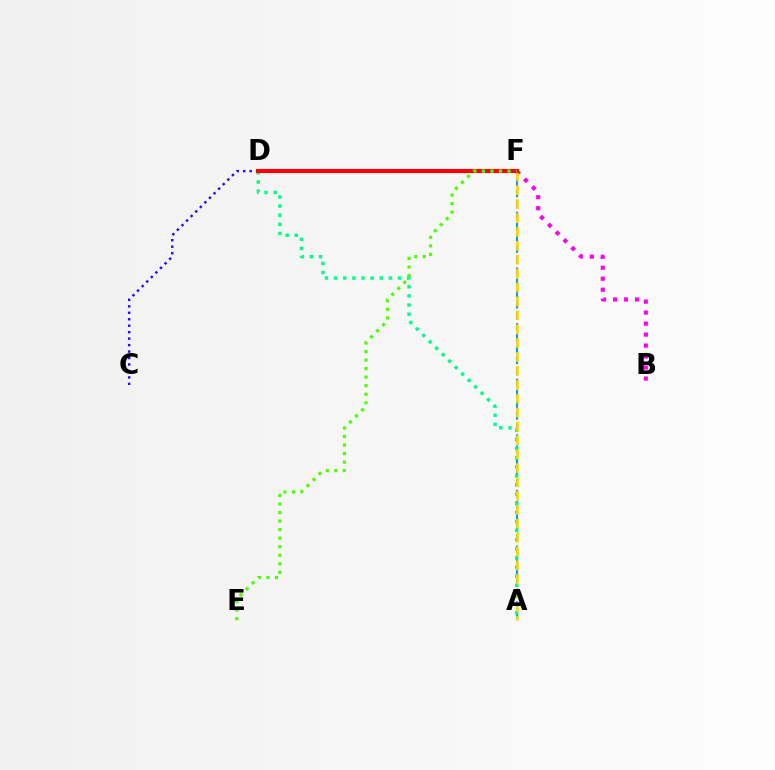{('A', 'F'): [{'color': '#009eff', 'line_style': 'dashed', 'thickness': 1.51}, {'color': '#ffd500', 'line_style': 'dashed', 'thickness': 1.89}], ('C', 'D'): [{'color': '#3700ff', 'line_style': 'dotted', 'thickness': 1.76}], ('A', 'D'): [{'color': '#00ff86', 'line_style': 'dotted', 'thickness': 2.48}], ('B', 'F'): [{'color': '#ff00ed', 'line_style': 'dotted', 'thickness': 2.99}], ('D', 'F'): [{'color': '#ff0000', 'line_style': 'solid', 'thickness': 2.97}], ('E', 'F'): [{'color': '#4fff00', 'line_style': 'dotted', 'thickness': 2.32}]}